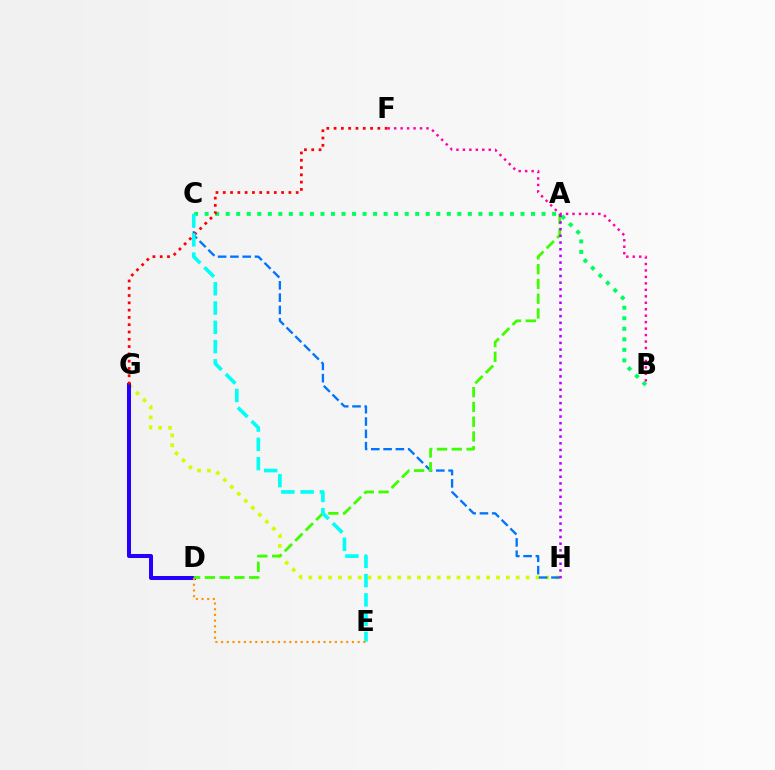{('G', 'H'): [{'color': '#d1ff00', 'line_style': 'dotted', 'thickness': 2.68}], ('B', 'C'): [{'color': '#00ff5c', 'line_style': 'dotted', 'thickness': 2.86}], ('D', 'G'): [{'color': '#2500ff', 'line_style': 'solid', 'thickness': 2.89}], ('C', 'H'): [{'color': '#0074ff', 'line_style': 'dashed', 'thickness': 1.67}], ('F', 'G'): [{'color': '#ff0000', 'line_style': 'dotted', 'thickness': 1.98}], ('A', 'D'): [{'color': '#3dff00', 'line_style': 'dashed', 'thickness': 2.01}], ('A', 'H'): [{'color': '#b900ff', 'line_style': 'dotted', 'thickness': 1.82}], ('B', 'F'): [{'color': '#ff00ac', 'line_style': 'dotted', 'thickness': 1.76}], ('C', 'E'): [{'color': '#00fff6', 'line_style': 'dashed', 'thickness': 2.62}], ('D', 'E'): [{'color': '#ff9400', 'line_style': 'dotted', 'thickness': 1.55}]}